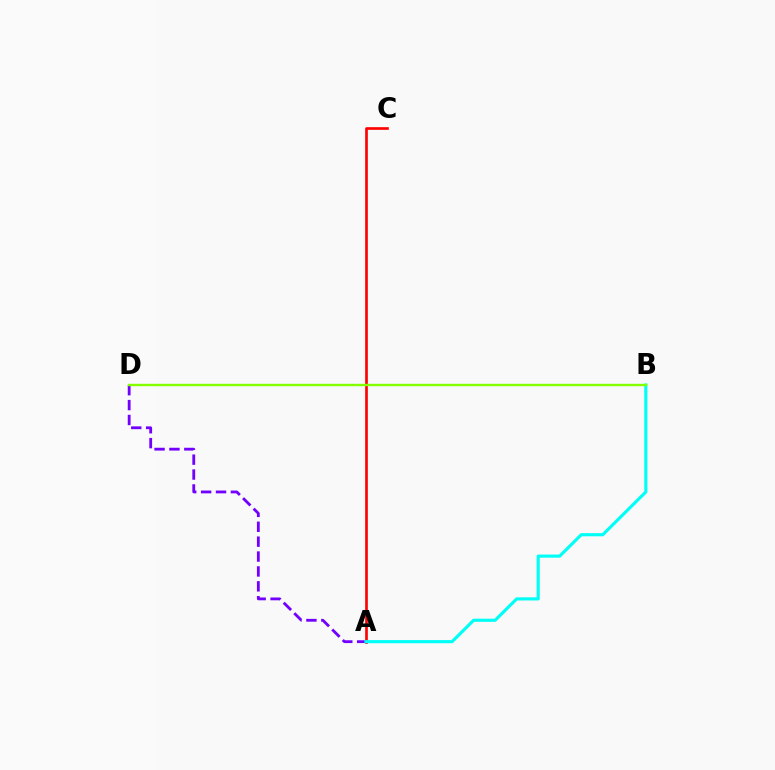{('A', 'C'): [{'color': '#ff0000', 'line_style': 'solid', 'thickness': 1.91}], ('A', 'D'): [{'color': '#7200ff', 'line_style': 'dashed', 'thickness': 2.02}], ('A', 'B'): [{'color': '#00fff6', 'line_style': 'solid', 'thickness': 2.26}], ('B', 'D'): [{'color': '#84ff00', 'line_style': 'solid', 'thickness': 1.72}]}